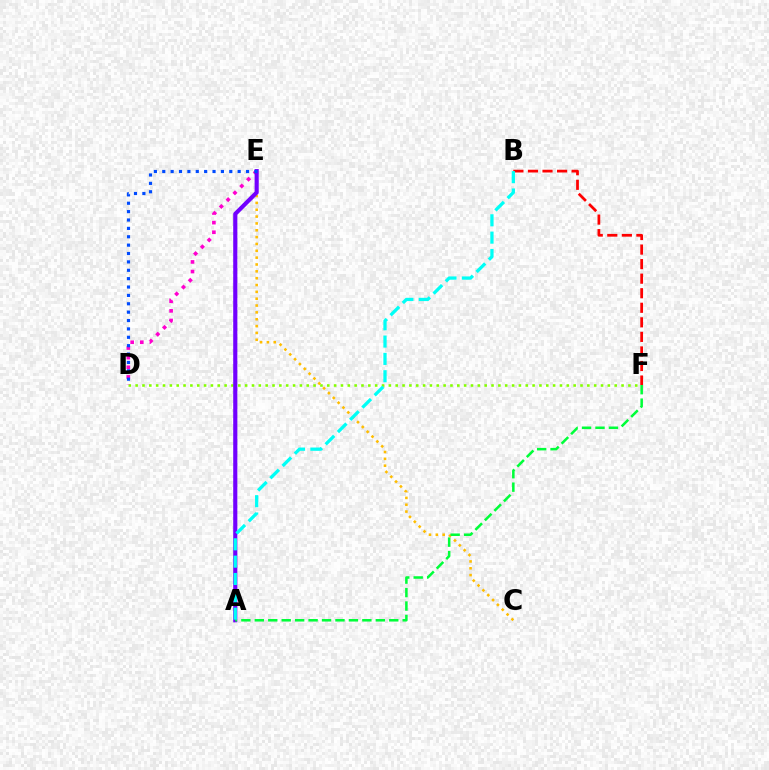{('D', 'F'): [{'color': '#84ff00', 'line_style': 'dotted', 'thickness': 1.86}], ('C', 'E'): [{'color': '#ffbd00', 'line_style': 'dotted', 'thickness': 1.86}], ('D', 'E'): [{'color': '#ff00cf', 'line_style': 'dotted', 'thickness': 2.62}, {'color': '#004bff', 'line_style': 'dotted', 'thickness': 2.28}], ('A', 'E'): [{'color': '#7200ff', 'line_style': 'solid', 'thickness': 2.97}], ('A', 'F'): [{'color': '#00ff39', 'line_style': 'dashed', 'thickness': 1.83}], ('B', 'F'): [{'color': '#ff0000', 'line_style': 'dashed', 'thickness': 1.98}], ('A', 'B'): [{'color': '#00fff6', 'line_style': 'dashed', 'thickness': 2.35}]}